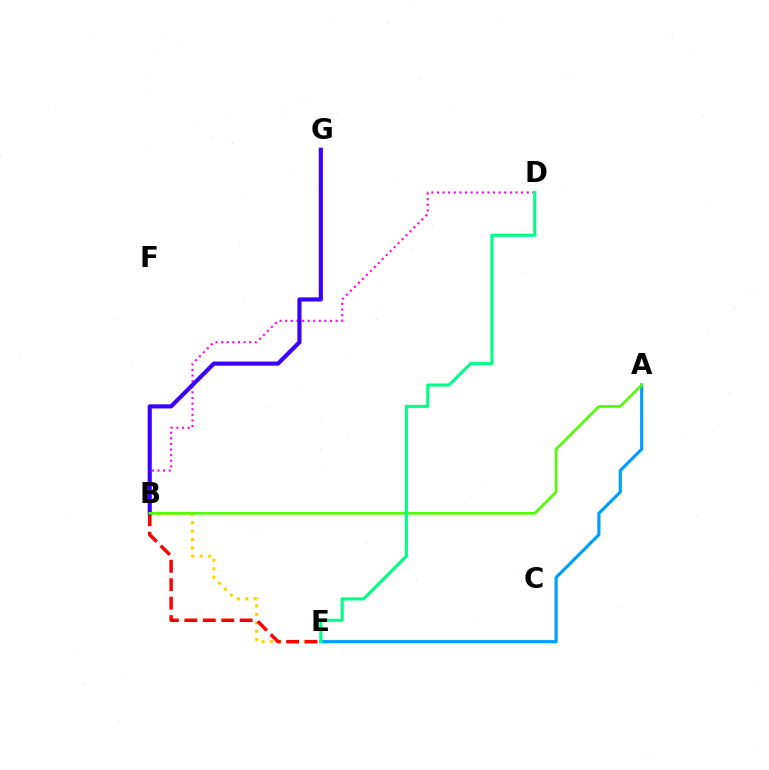{('B', 'E'): [{'color': '#ffd500', 'line_style': 'dotted', 'thickness': 2.29}, {'color': '#ff0000', 'line_style': 'dashed', 'thickness': 2.51}], ('B', 'D'): [{'color': '#ff00ed', 'line_style': 'dotted', 'thickness': 1.52}], ('B', 'G'): [{'color': '#3700ff', 'line_style': 'solid', 'thickness': 2.97}], ('A', 'E'): [{'color': '#009eff', 'line_style': 'solid', 'thickness': 2.27}], ('A', 'B'): [{'color': '#4fff00', 'line_style': 'solid', 'thickness': 1.91}], ('D', 'E'): [{'color': '#00ff86', 'line_style': 'solid', 'thickness': 2.22}]}